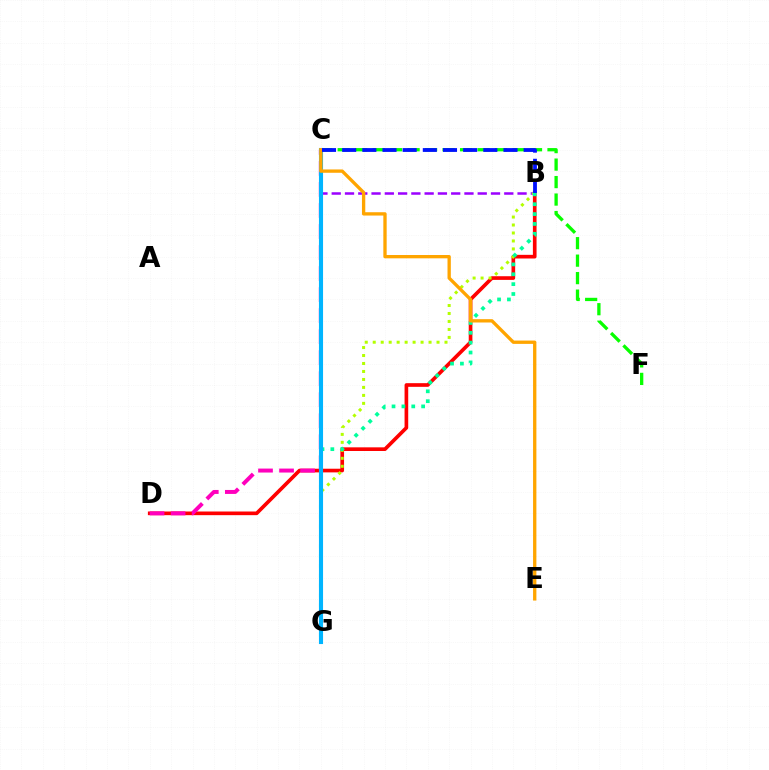{('B', 'D'): [{'color': '#ff0000', 'line_style': 'solid', 'thickness': 2.64}], ('C', 'D'): [{'color': '#ff00bd', 'line_style': 'dashed', 'thickness': 2.86}], ('B', 'C'): [{'color': '#9b00ff', 'line_style': 'dashed', 'thickness': 1.8}, {'color': '#0010ff', 'line_style': 'dashed', 'thickness': 2.74}], ('B', 'G'): [{'color': '#b3ff00', 'line_style': 'dotted', 'thickness': 2.17}, {'color': '#00ff9d', 'line_style': 'dotted', 'thickness': 2.68}], ('C', 'F'): [{'color': '#08ff00', 'line_style': 'dashed', 'thickness': 2.38}], ('C', 'G'): [{'color': '#00b5ff', 'line_style': 'solid', 'thickness': 2.95}], ('C', 'E'): [{'color': '#ffa500', 'line_style': 'solid', 'thickness': 2.39}]}